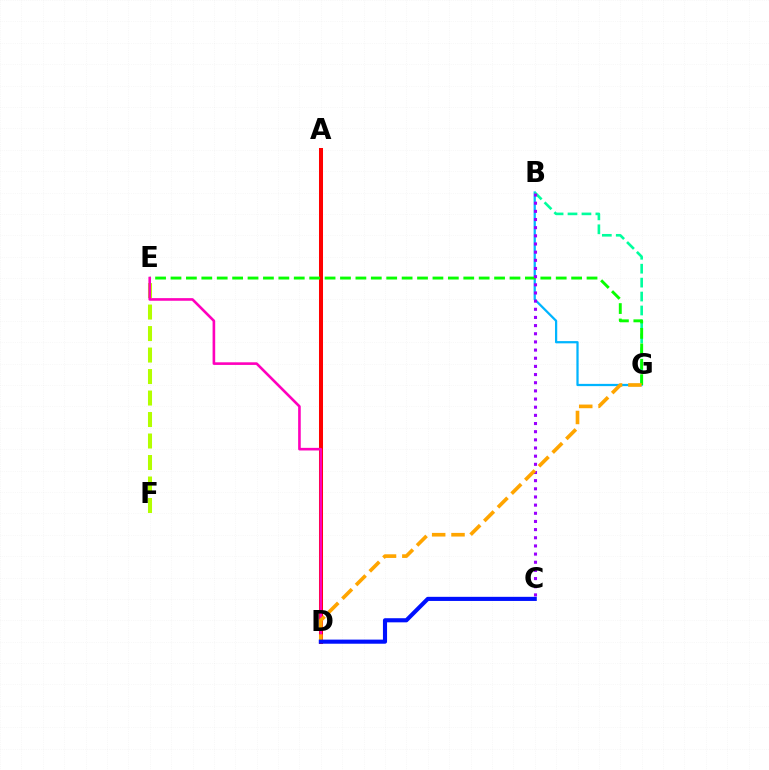{('E', 'F'): [{'color': '#b3ff00', 'line_style': 'dashed', 'thickness': 2.92}], ('B', 'G'): [{'color': '#00b5ff', 'line_style': 'solid', 'thickness': 1.62}, {'color': '#00ff9d', 'line_style': 'dashed', 'thickness': 1.89}], ('A', 'D'): [{'color': '#ff0000', 'line_style': 'solid', 'thickness': 2.89}], ('E', 'G'): [{'color': '#08ff00', 'line_style': 'dashed', 'thickness': 2.09}], ('D', 'E'): [{'color': '#ff00bd', 'line_style': 'solid', 'thickness': 1.88}], ('B', 'C'): [{'color': '#9b00ff', 'line_style': 'dotted', 'thickness': 2.22}], ('D', 'G'): [{'color': '#ffa500', 'line_style': 'dashed', 'thickness': 2.63}], ('C', 'D'): [{'color': '#0010ff', 'line_style': 'solid', 'thickness': 2.96}]}